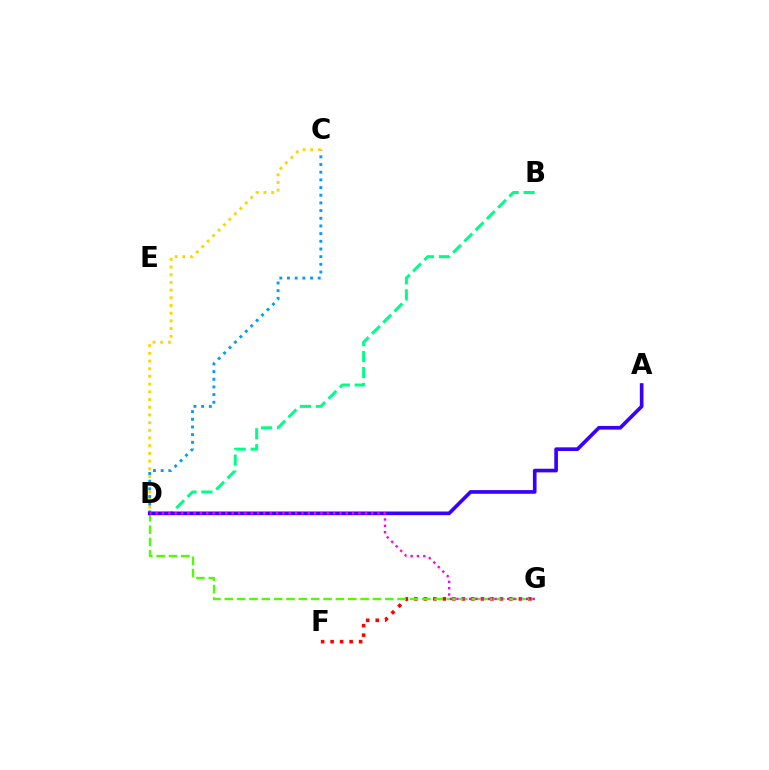{('F', 'G'): [{'color': '#ff0000', 'line_style': 'dotted', 'thickness': 2.58}], ('B', 'D'): [{'color': '#00ff86', 'line_style': 'dashed', 'thickness': 2.16}], ('D', 'G'): [{'color': '#4fff00', 'line_style': 'dashed', 'thickness': 1.68}, {'color': '#ff00ed', 'line_style': 'dotted', 'thickness': 1.72}], ('C', 'D'): [{'color': '#009eff', 'line_style': 'dotted', 'thickness': 2.09}, {'color': '#ffd500', 'line_style': 'dotted', 'thickness': 2.09}], ('A', 'D'): [{'color': '#3700ff', 'line_style': 'solid', 'thickness': 2.63}]}